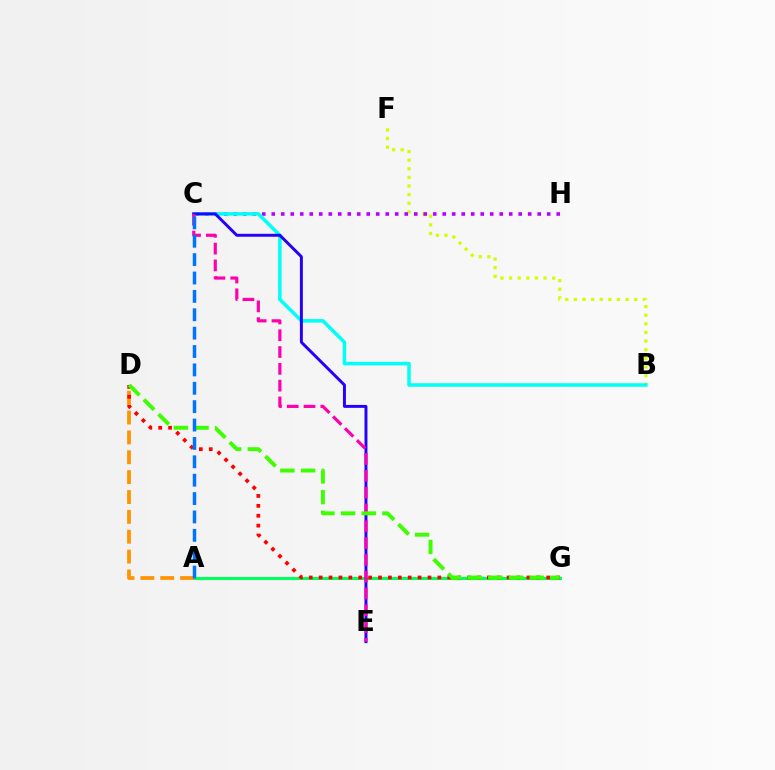{('B', 'F'): [{'color': '#d1ff00', 'line_style': 'dotted', 'thickness': 2.34}], ('C', 'H'): [{'color': '#b900ff', 'line_style': 'dotted', 'thickness': 2.58}], ('A', 'G'): [{'color': '#00ff5c', 'line_style': 'solid', 'thickness': 2.21}], ('B', 'C'): [{'color': '#00fff6', 'line_style': 'solid', 'thickness': 2.53}], ('A', 'D'): [{'color': '#ff9400', 'line_style': 'dashed', 'thickness': 2.7}], ('D', 'G'): [{'color': '#ff0000', 'line_style': 'dotted', 'thickness': 2.69}, {'color': '#3dff00', 'line_style': 'dashed', 'thickness': 2.81}], ('C', 'E'): [{'color': '#2500ff', 'line_style': 'solid', 'thickness': 2.12}, {'color': '#ff00ac', 'line_style': 'dashed', 'thickness': 2.28}], ('A', 'C'): [{'color': '#0074ff', 'line_style': 'dashed', 'thickness': 2.5}]}